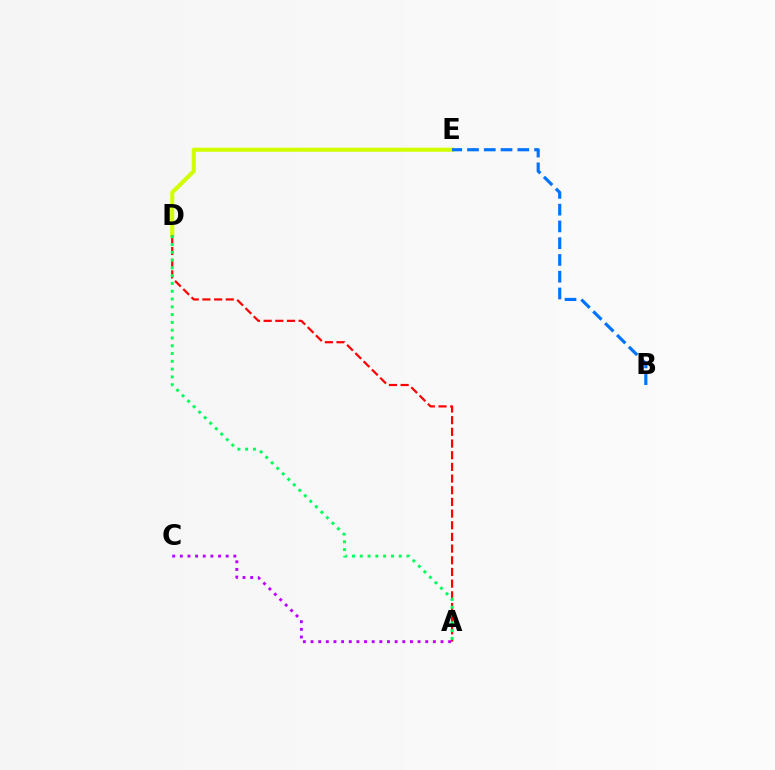{('D', 'E'): [{'color': '#d1ff00', 'line_style': 'solid', 'thickness': 2.93}], ('A', 'D'): [{'color': '#ff0000', 'line_style': 'dashed', 'thickness': 1.59}, {'color': '#00ff5c', 'line_style': 'dotted', 'thickness': 2.12}], ('A', 'C'): [{'color': '#b900ff', 'line_style': 'dotted', 'thickness': 2.08}], ('B', 'E'): [{'color': '#0074ff', 'line_style': 'dashed', 'thickness': 2.28}]}